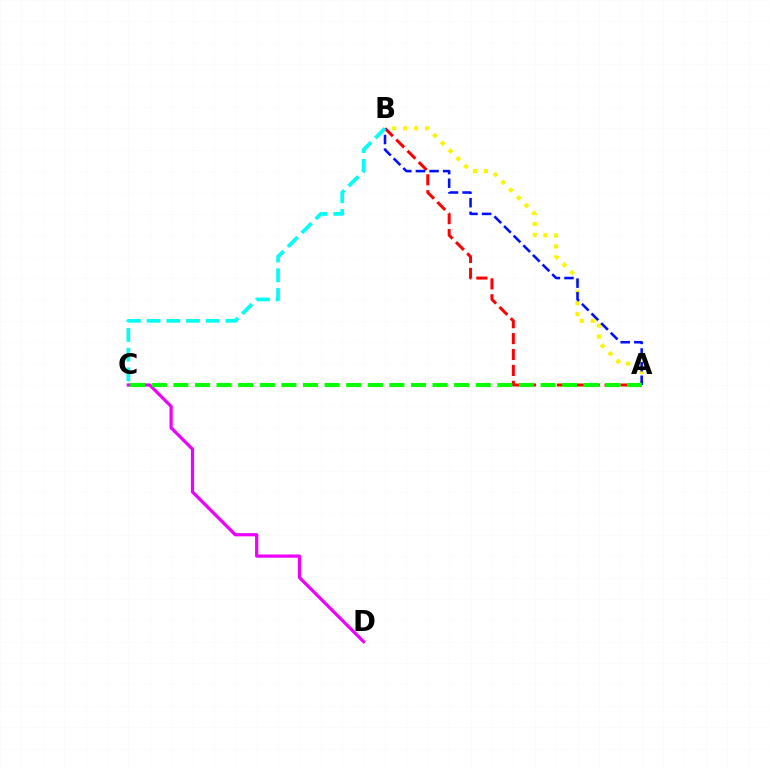{('C', 'D'): [{'color': '#ee00ff', 'line_style': 'solid', 'thickness': 2.32}], ('A', 'B'): [{'color': '#ff0000', 'line_style': 'dashed', 'thickness': 2.16}, {'color': '#fcf500', 'line_style': 'dotted', 'thickness': 2.97}, {'color': '#0010ff', 'line_style': 'dashed', 'thickness': 1.85}], ('A', 'C'): [{'color': '#08ff00', 'line_style': 'dashed', 'thickness': 2.93}], ('B', 'C'): [{'color': '#00fff6', 'line_style': 'dashed', 'thickness': 2.67}]}